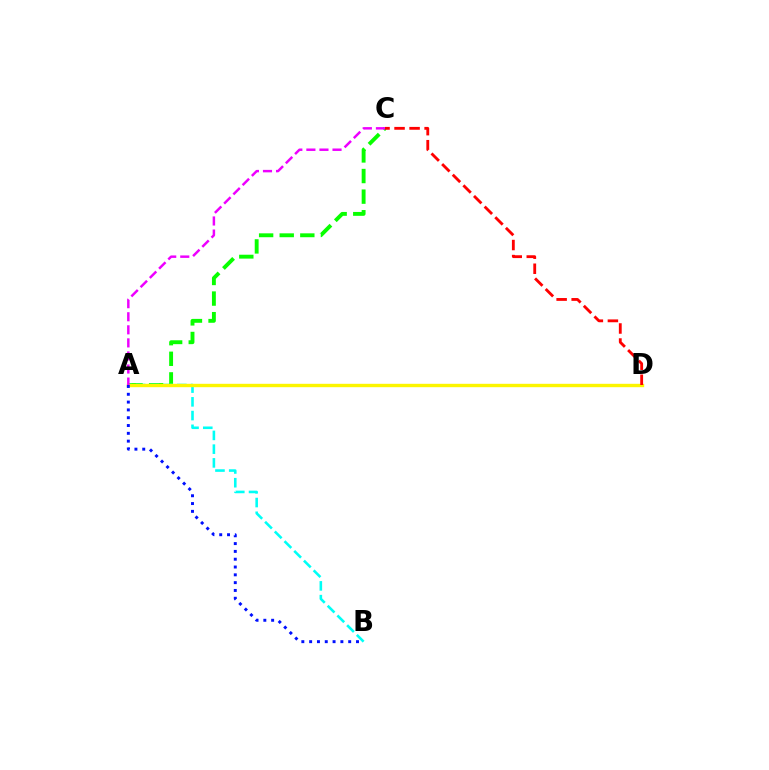{('A', 'C'): [{'color': '#08ff00', 'line_style': 'dashed', 'thickness': 2.8}, {'color': '#ee00ff', 'line_style': 'dashed', 'thickness': 1.78}], ('A', 'B'): [{'color': '#00fff6', 'line_style': 'dashed', 'thickness': 1.87}, {'color': '#0010ff', 'line_style': 'dotted', 'thickness': 2.12}], ('A', 'D'): [{'color': '#fcf500', 'line_style': 'solid', 'thickness': 2.44}], ('C', 'D'): [{'color': '#ff0000', 'line_style': 'dashed', 'thickness': 2.04}]}